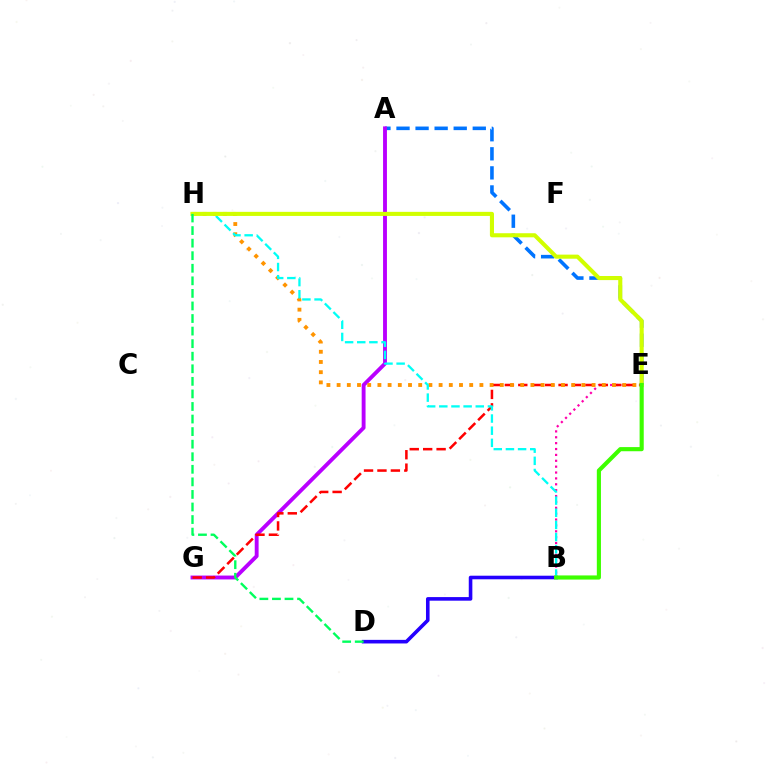{('B', 'D'): [{'color': '#2500ff', 'line_style': 'solid', 'thickness': 2.59}], ('B', 'E'): [{'color': '#ff00ac', 'line_style': 'dotted', 'thickness': 1.6}, {'color': '#3dff00', 'line_style': 'solid', 'thickness': 2.98}], ('A', 'E'): [{'color': '#0074ff', 'line_style': 'dashed', 'thickness': 2.59}], ('A', 'G'): [{'color': '#b900ff', 'line_style': 'solid', 'thickness': 2.79}], ('E', 'G'): [{'color': '#ff0000', 'line_style': 'dashed', 'thickness': 1.82}], ('E', 'H'): [{'color': '#ff9400', 'line_style': 'dotted', 'thickness': 2.77}, {'color': '#d1ff00', 'line_style': 'solid', 'thickness': 2.94}], ('B', 'H'): [{'color': '#00fff6', 'line_style': 'dashed', 'thickness': 1.65}], ('D', 'H'): [{'color': '#00ff5c', 'line_style': 'dashed', 'thickness': 1.71}]}